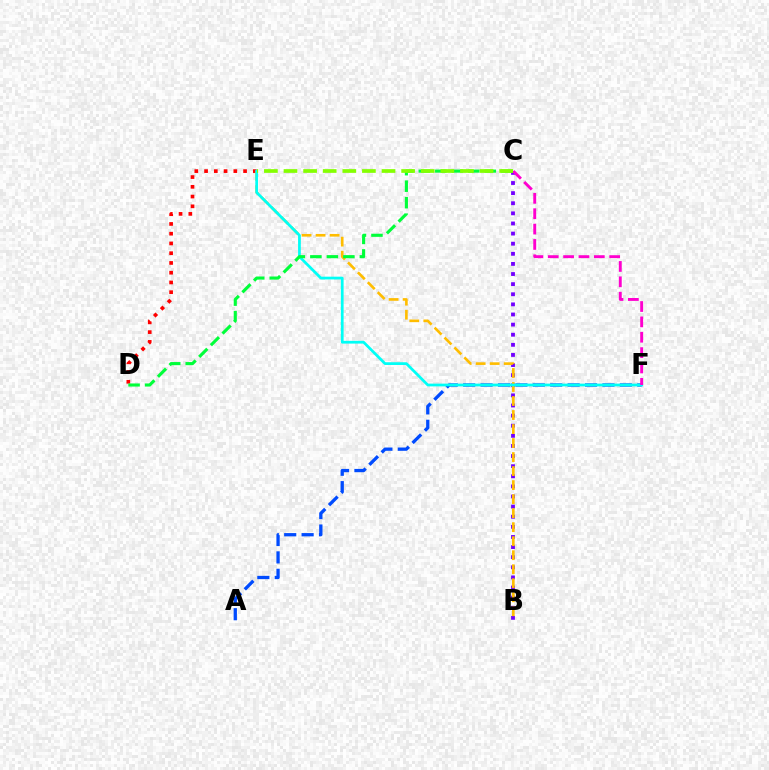{('D', 'E'): [{'color': '#ff0000', 'line_style': 'dotted', 'thickness': 2.65}], ('A', 'F'): [{'color': '#004bff', 'line_style': 'dashed', 'thickness': 2.37}], ('B', 'C'): [{'color': '#7200ff', 'line_style': 'dotted', 'thickness': 2.75}], ('B', 'E'): [{'color': '#ffbd00', 'line_style': 'dashed', 'thickness': 1.9}], ('E', 'F'): [{'color': '#00fff6', 'line_style': 'solid', 'thickness': 1.98}], ('C', 'F'): [{'color': '#ff00cf', 'line_style': 'dashed', 'thickness': 2.09}], ('C', 'D'): [{'color': '#00ff39', 'line_style': 'dashed', 'thickness': 2.24}], ('C', 'E'): [{'color': '#84ff00', 'line_style': 'dashed', 'thickness': 2.66}]}